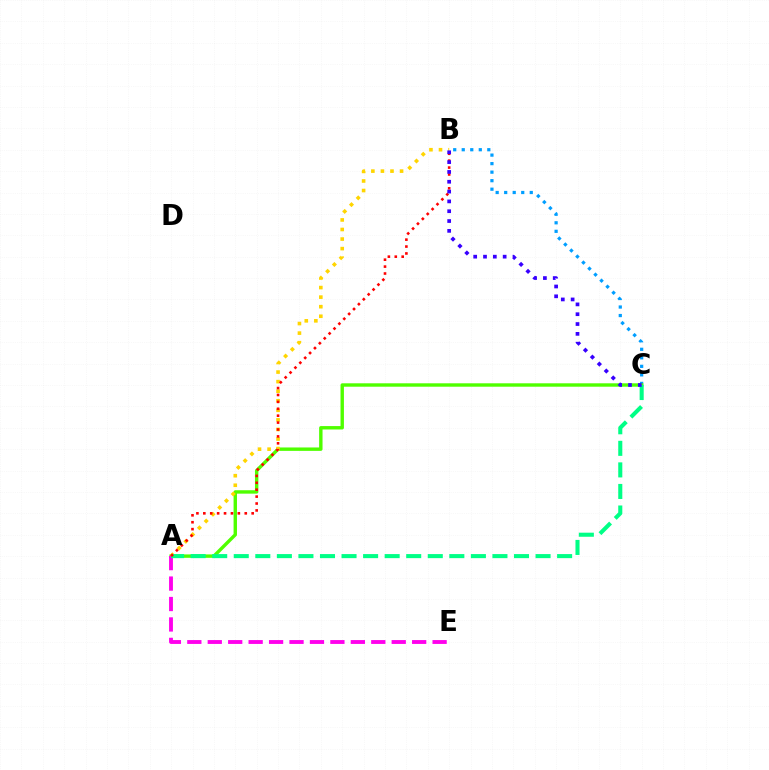{('B', 'C'): [{'color': '#009eff', 'line_style': 'dotted', 'thickness': 2.32}, {'color': '#3700ff', 'line_style': 'dotted', 'thickness': 2.67}], ('A', 'C'): [{'color': '#4fff00', 'line_style': 'solid', 'thickness': 2.45}, {'color': '#00ff86', 'line_style': 'dashed', 'thickness': 2.93}], ('A', 'B'): [{'color': '#ffd500', 'line_style': 'dotted', 'thickness': 2.6}, {'color': '#ff0000', 'line_style': 'dotted', 'thickness': 1.88}], ('A', 'E'): [{'color': '#ff00ed', 'line_style': 'dashed', 'thickness': 2.78}]}